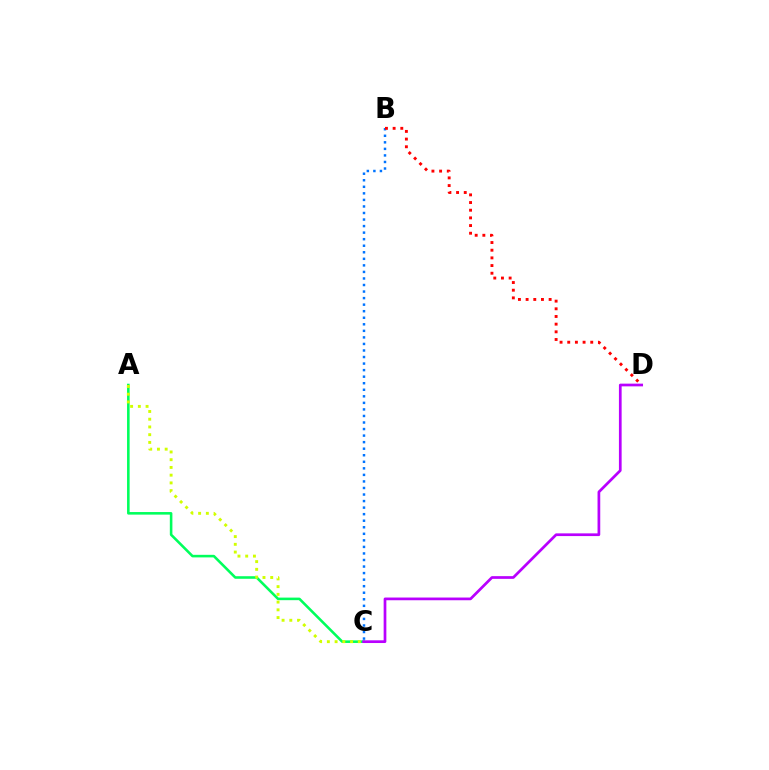{('B', 'C'): [{'color': '#0074ff', 'line_style': 'dotted', 'thickness': 1.78}], ('A', 'C'): [{'color': '#00ff5c', 'line_style': 'solid', 'thickness': 1.86}, {'color': '#d1ff00', 'line_style': 'dotted', 'thickness': 2.1}], ('C', 'D'): [{'color': '#b900ff', 'line_style': 'solid', 'thickness': 1.95}], ('B', 'D'): [{'color': '#ff0000', 'line_style': 'dotted', 'thickness': 2.08}]}